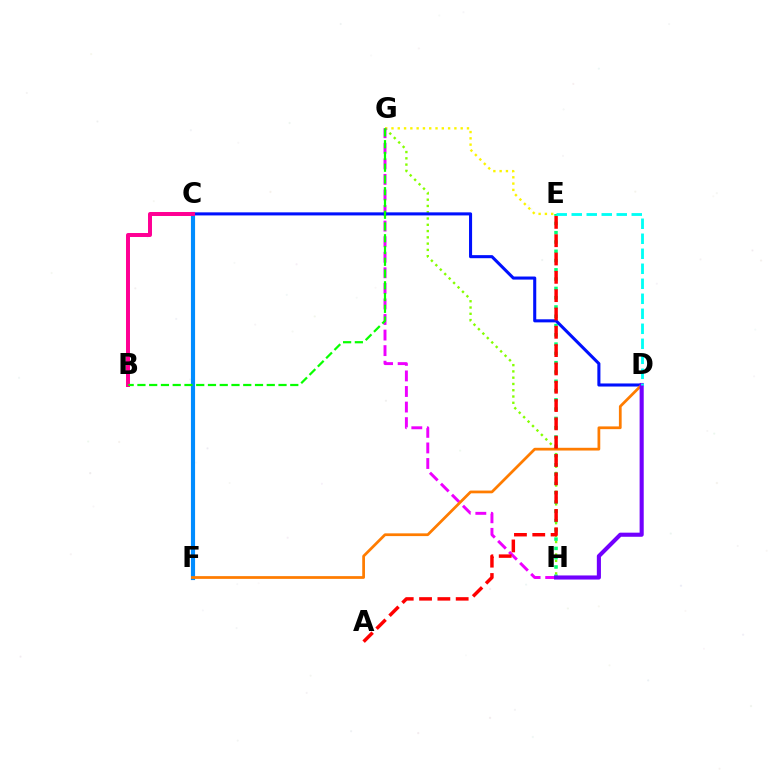{('E', 'G'): [{'color': '#fcf500', 'line_style': 'dotted', 'thickness': 1.71}], ('G', 'H'): [{'color': '#84ff00', 'line_style': 'dotted', 'thickness': 1.71}, {'color': '#ee00ff', 'line_style': 'dashed', 'thickness': 2.11}], ('E', 'H'): [{'color': '#00ff74', 'line_style': 'dotted', 'thickness': 2.52}], ('C', 'D'): [{'color': '#0010ff', 'line_style': 'solid', 'thickness': 2.21}], ('C', 'F'): [{'color': '#008cff', 'line_style': 'solid', 'thickness': 2.98}], ('B', 'C'): [{'color': '#ff0094', 'line_style': 'solid', 'thickness': 2.87}], ('D', 'F'): [{'color': '#ff7c00', 'line_style': 'solid', 'thickness': 1.98}], ('D', 'H'): [{'color': '#7200ff', 'line_style': 'solid', 'thickness': 2.95}], ('D', 'E'): [{'color': '#00fff6', 'line_style': 'dashed', 'thickness': 2.04}], ('A', 'E'): [{'color': '#ff0000', 'line_style': 'dashed', 'thickness': 2.49}], ('B', 'G'): [{'color': '#08ff00', 'line_style': 'dashed', 'thickness': 1.6}]}